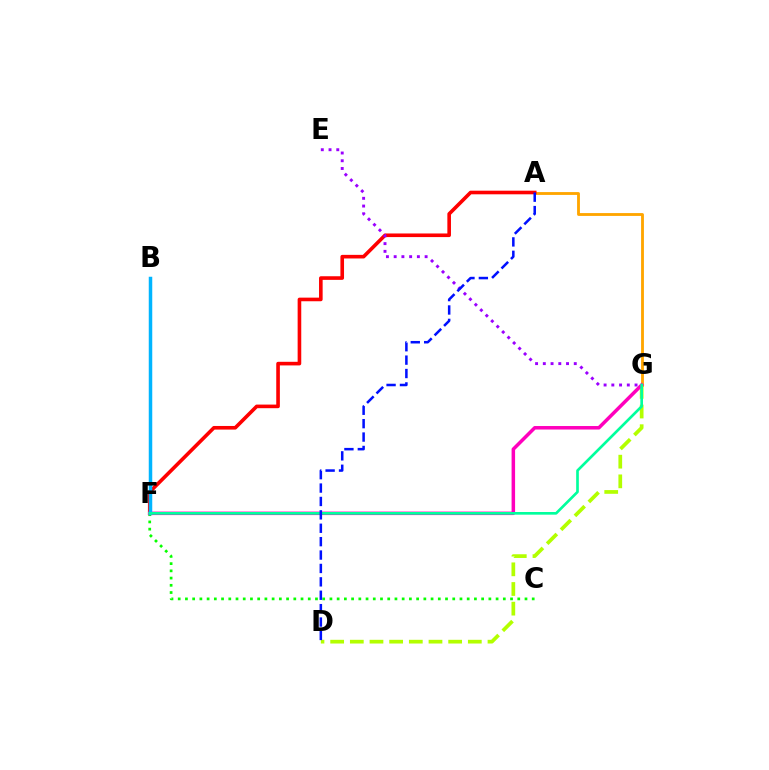{('A', 'G'): [{'color': '#ffa500', 'line_style': 'solid', 'thickness': 2.05}], ('A', 'F'): [{'color': '#ff0000', 'line_style': 'solid', 'thickness': 2.6}], ('C', 'F'): [{'color': '#08ff00', 'line_style': 'dotted', 'thickness': 1.96}], ('D', 'G'): [{'color': '#b3ff00', 'line_style': 'dashed', 'thickness': 2.67}], ('F', 'G'): [{'color': '#ff00bd', 'line_style': 'solid', 'thickness': 2.52}, {'color': '#00ff9d', 'line_style': 'solid', 'thickness': 1.92}], ('E', 'G'): [{'color': '#9b00ff', 'line_style': 'dotted', 'thickness': 2.1}], ('B', 'F'): [{'color': '#00b5ff', 'line_style': 'solid', 'thickness': 2.51}], ('A', 'D'): [{'color': '#0010ff', 'line_style': 'dashed', 'thickness': 1.82}]}